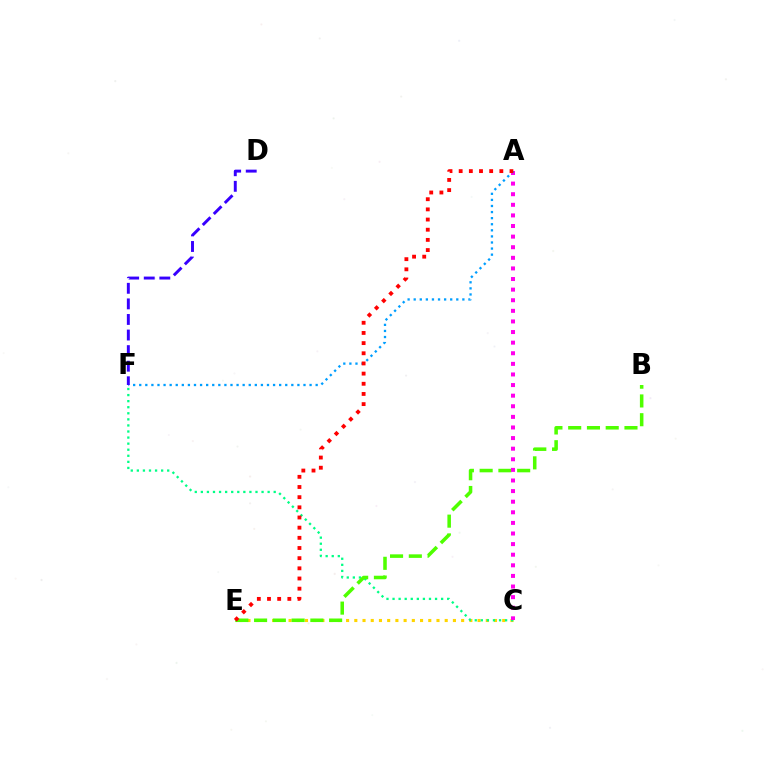{('C', 'E'): [{'color': '#ffd500', 'line_style': 'dotted', 'thickness': 2.23}], ('C', 'F'): [{'color': '#00ff86', 'line_style': 'dotted', 'thickness': 1.65}], ('B', 'E'): [{'color': '#4fff00', 'line_style': 'dashed', 'thickness': 2.55}], ('A', 'C'): [{'color': '#ff00ed', 'line_style': 'dotted', 'thickness': 2.88}], ('A', 'F'): [{'color': '#009eff', 'line_style': 'dotted', 'thickness': 1.65}], ('A', 'E'): [{'color': '#ff0000', 'line_style': 'dotted', 'thickness': 2.76}], ('D', 'F'): [{'color': '#3700ff', 'line_style': 'dashed', 'thickness': 2.12}]}